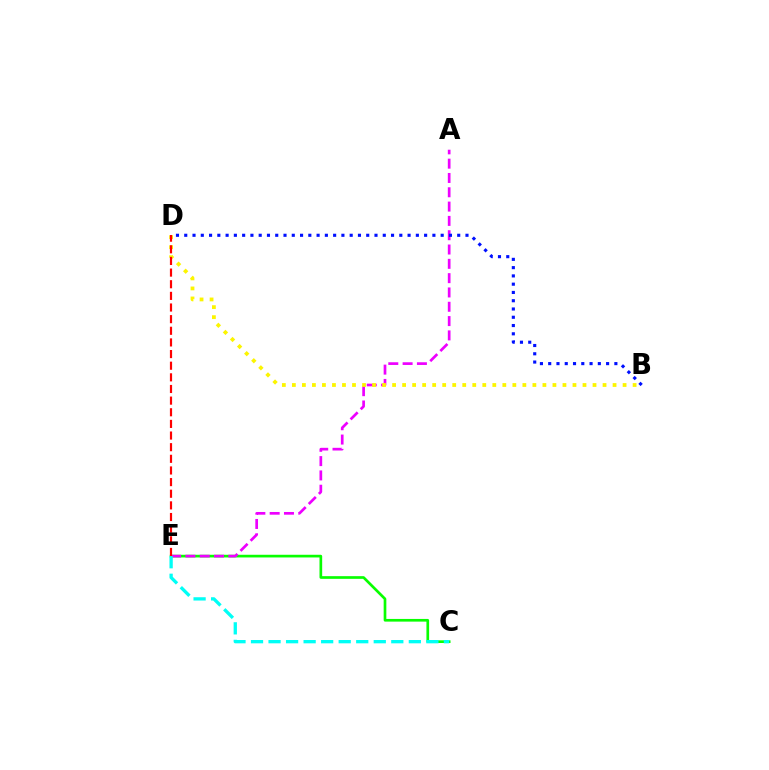{('C', 'E'): [{'color': '#08ff00', 'line_style': 'solid', 'thickness': 1.93}, {'color': '#00fff6', 'line_style': 'dashed', 'thickness': 2.38}], ('A', 'E'): [{'color': '#ee00ff', 'line_style': 'dashed', 'thickness': 1.94}], ('B', 'D'): [{'color': '#fcf500', 'line_style': 'dotted', 'thickness': 2.72}, {'color': '#0010ff', 'line_style': 'dotted', 'thickness': 2.25}], ('D', 'E'): [{'color': '#ff0000', 'line_style': 'dashed', 'thickness': 1.58}]}